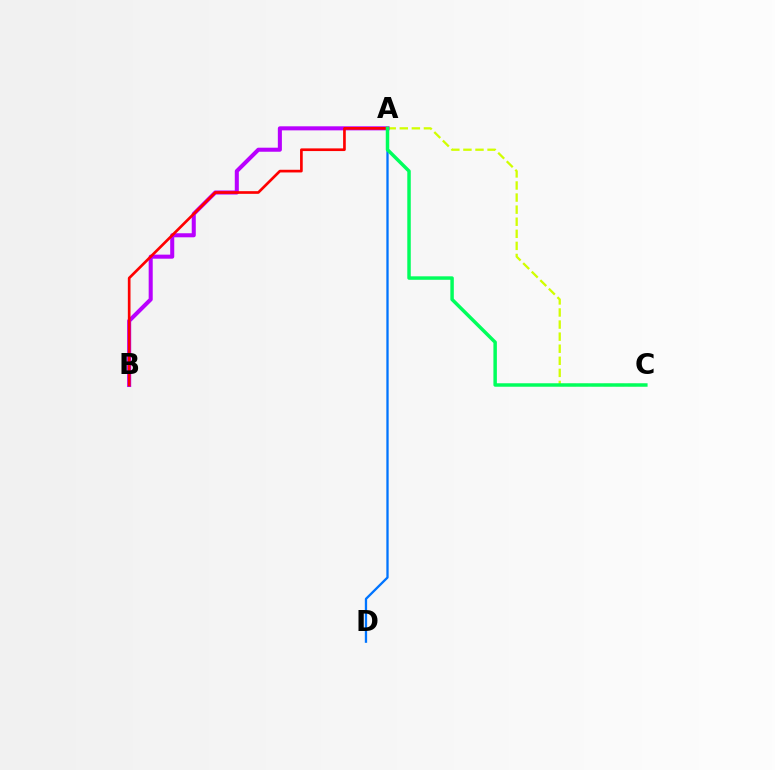{('A', 'C'): [{'color': '#d1ff00', 'line_style': 'dashed', 'thickness': 1.64}, {'color': '#00ff5c', 'line_style': 'solid', 'thickness': 2.5}], ('A', 'B'): [{'color': '#b900ff', 'line_style': 'solid', 'thickness': 2.92}, {'color': '#ff0000', 'line_style': 'solid', 'thickness': 1.92}], ('A', 'D'): [{'color': '#0074ff', 'line_style': 'solid', 'thickness': 1.66}]}